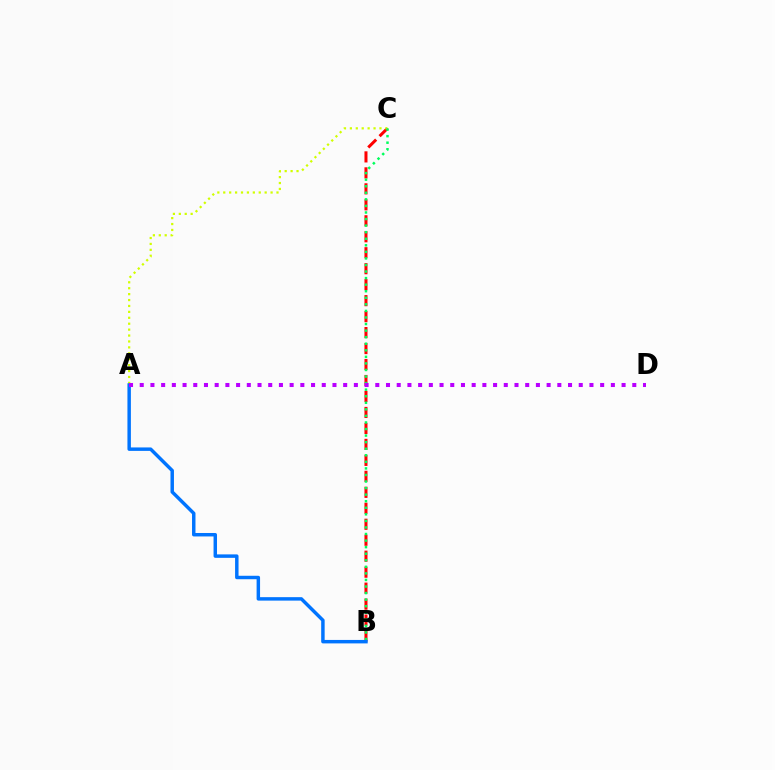{('B', 'C'): [{'color': '#ff0000', 'line_style': 'dashed', 'thickness': 2.17}, {'color': '#00ff5c', 'line_style': 'dotted', 'thickness': 1.78}], ('A', 'C'): [{'color': '#d1ff00', 'line_style': 'dotted', 'thickness': 1.61}], ('A', 'B'): [{'color': '#0074ff', 'line_style': 'solid', 'thickness': 2.49}], ('A', 'D'): [{'color': '#b900ff', 'line_style': 'dotted', 'thickness': 2.91}]}